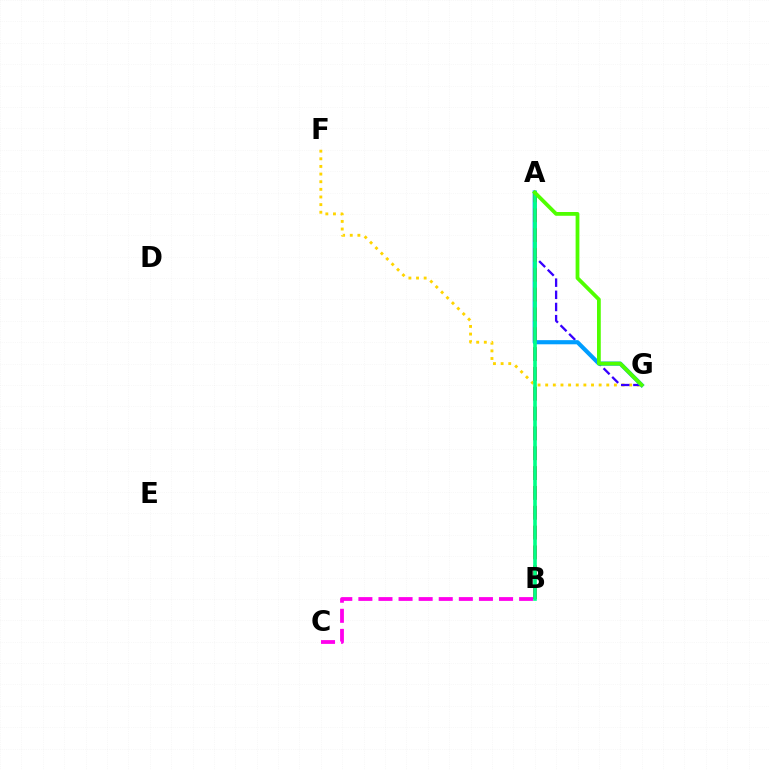{('F', 'G'): [{'color': '#ffd500', 'line_style': 'dotted', 'thickness': 2.07}], ('B', 'C'): [{'color': '#ff00ed', 'line_style': 'dashed', 'thickness': 2.73}], ('A', 'G'): [{'color': '#3700ff', 'line_style': 'dashed', 'thickness': 1.65}, {'color': '#009eff', 'line_style': 'solid', 'thickness': 2.98}, {'color': '#4fff00', 'line_style': 'solid', 'thickness': 2.72}], ('A', 'B'): [{'color': '#ff0000', 'line_style': 'dashed', 'thickness': 2.69}, {'color': '#00ff86', 'line_style': 'solid', 'thickness': 2.6}]}